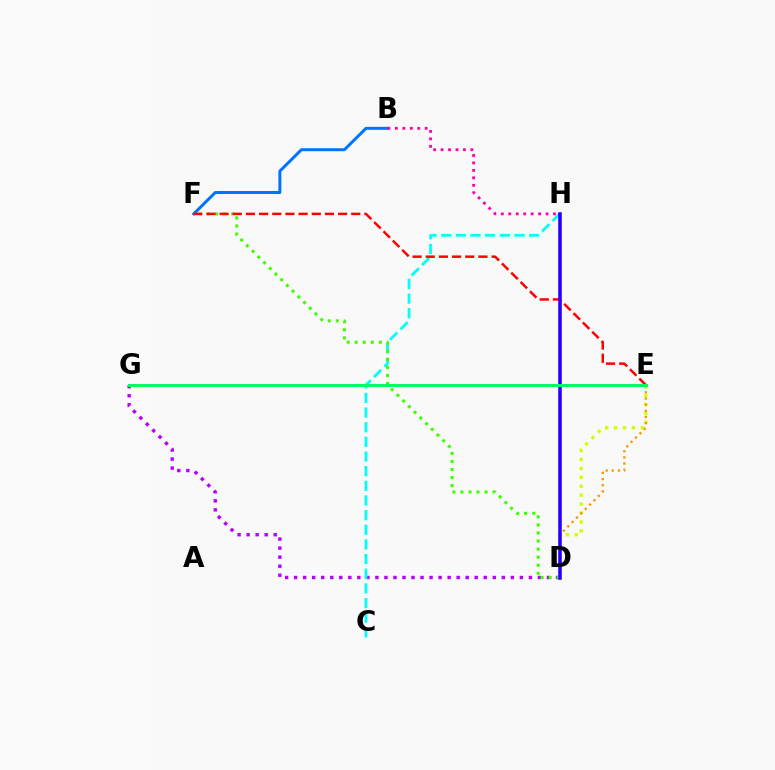{('D', 'G'): [{'color': '#b900ff', 'line_style': 'dotted', 'thickness': 2.45}], ('B', 'F'): [{'color': '#0074ff', 'line_style': 'solid', 'thickness': 2.15}], ('C', 'H'): [{'color': '#00fff6', 'line_style': 'dashed', 'thickness': 1.99}], ('D', 'E'): [{'color': '#d1ff00', 'line_style': 'dotted', 'thickness': 2.42}, {'color': '#ff9400', 'line_style': 'dotted', 'thickness': 1.68}], ('D', 'F'): [{'color': '#3dff00', 'line_style': 'dotted', 'thickness': 2.19}], ('E', 'F'): [{'color': '#ff0000', 'line_style': 'dashed', 'thickness': 1.79}], ('B', 'H'): [{'color': '#ff00ac', 'line_style': 'dotted', 'thickness': 2.03}], ('D', 'H'): [{'color': '#2500ff', 'line_style': 'solid', 'thickness': 2.56}], ('E', 'G'): [{'color': '#00ff5c', 'line_style': 'solid', 'thickness': 2.13}]}